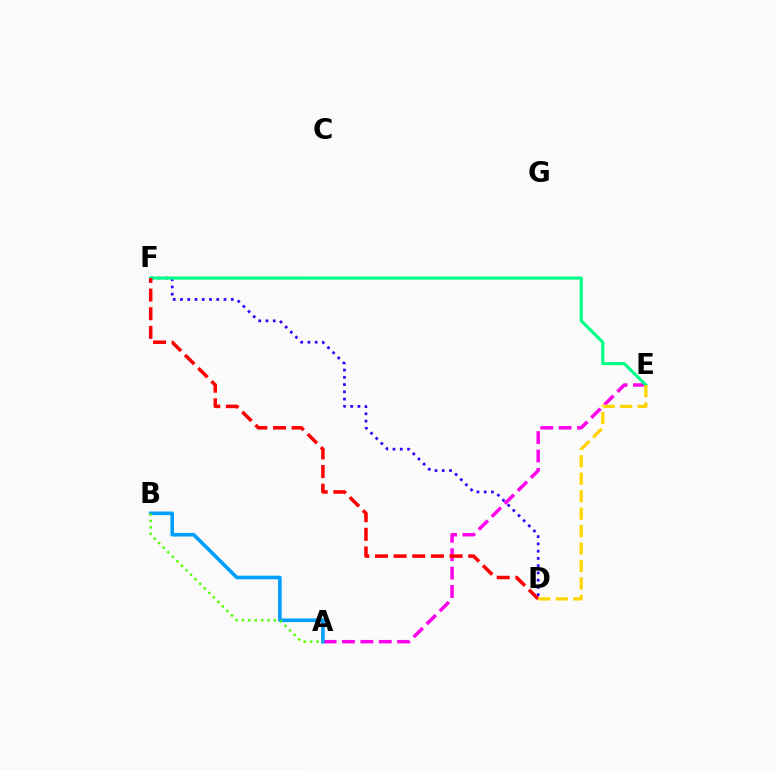{('D', 'F'): [{'color': '#3700ff', 'line_style': 'dotted', 'thickness': 1.97}, {'color': '#ff0000', 'line_style': 'dashed', 'thickness': 2.53}], ('A', 'E'): [{'color': '#ff00ed', 'line_style': 'dashed', 'thickness': 2.5}], ('E', 'F'): [{'color': '#00ff86', 'line_style': 'solid', 'thickness': 2.26}], ('A', 'B'): [{'color': '#009eff', 'line_style': 'solid', 'thickness': 2.6}, {'color': '#4fff00', 'line_style': 'dotted', 'thickness': 1.74}], ('D', 'E'): [{'color': '#ffd500', 'line_style': 'dashed', 'thickness': 2.37}]}